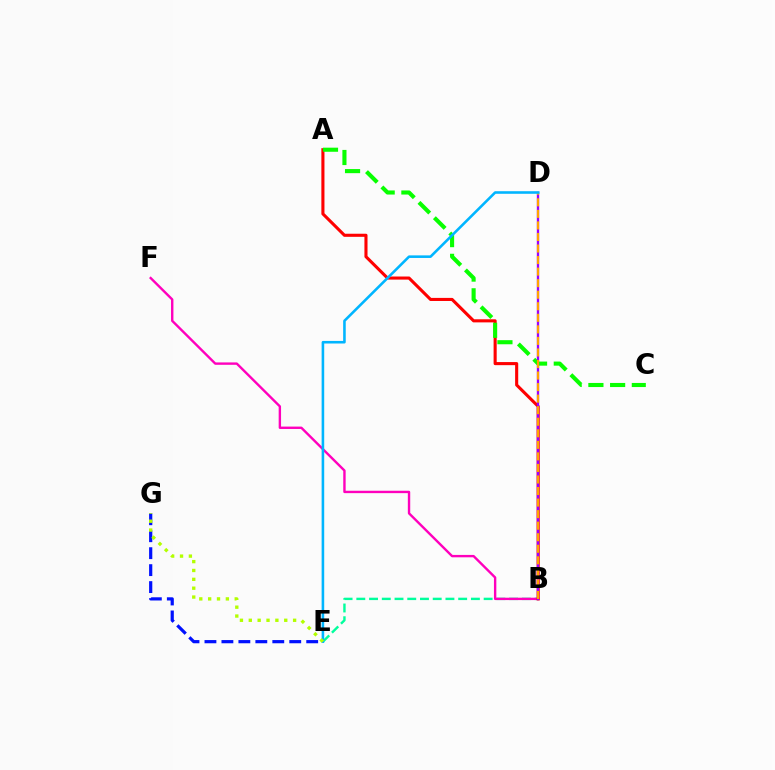{('B', 'E'): [{'color': '#00ff9d', 'line_style': 'dashed', 'thickness': 1.73}], ('B', 'F'): [{'color': '#ff00bd', 'line_style': 'solid', 'thickness': 1.72}], ('A', 'B'): [{'color': '#ff0000', 'line_style': 'solid', 'thickness': 2.23}], ('B', 'D'): [{'color': '#9b00ff', 'line_style': 'solid', 'thickness': 1.69}, {'color': '#ffa500', 'line_style': 'dashed', 'thickness': 1.57}], ('A', 'C'): [{'color': '#08ff00', 'line_style': 'dashed', 'thickness': 2.95}], ('E', 'G'): [{'color': '#0010ff', 'line_style': 'dashed', 'thickness': 2.3}, {'color': '#b3ff00', 'line_style': 'dotted', 'thickness': 2.41}], ('D', 'E'): [{'color': '#00b5ff', 'line_style': 'solid', 'thickness': 1.86}]}